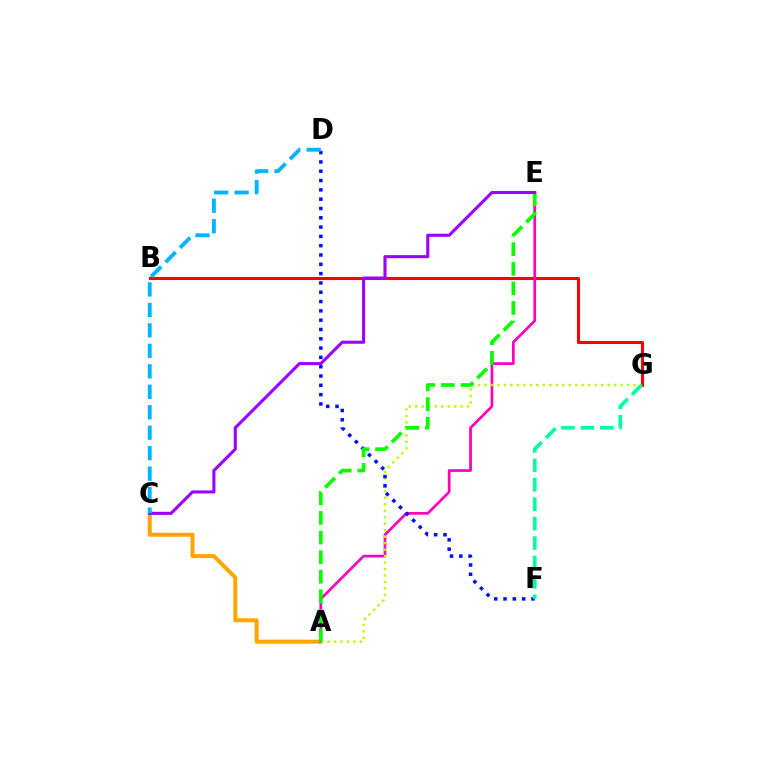{('A', 'C'): [{'color': '#ffa500', 'line_style': 'solid', 'thickness': 2.87}], ('B', 'G'): [{'color': '#ff0000', 'line_style': 'solid', 'thickness': 2.22}], ('A', 'E'): [{'color': '#ff00bd', 'line_style': 'solid', 'thickness': 1.96}, {'color': '#08ff00', 'line_style': 'dashed', 'thickness': 2.66}], ('A', 'G'): [{'color': '#b3ff00', 'line_style': 'dotted', 'thickness': 1.76}], ('D', 'F'): [{'color': '#0010ff', 'line_style': 'dotted', 'thickness': 2.53}], ('C', 'E'): [{'color': '#9b00ff', 'line_style': 'solid', 'thickness': 2.22}], ('F', 'G'): [{'color': '#00ff9d', 'line_style': 'dashed', 'thickness': 2.64}], ('C', 'D'): [{'color': '#00b5ff', 'line_style': 'dashed', 'thickness': 2.78}]}